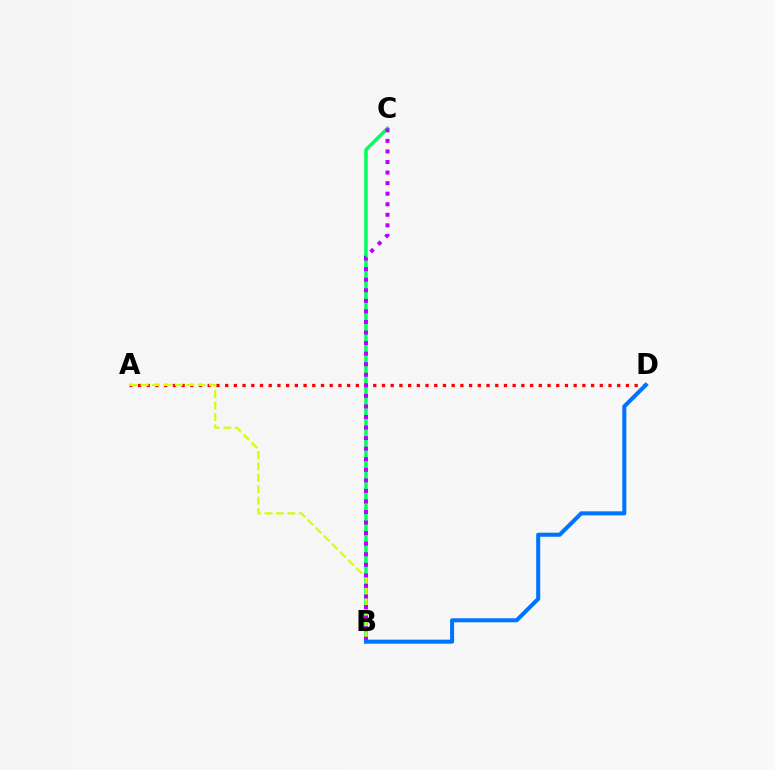{('B', 'C'): [{'color': '#00ff5c', 'line_style': 'solid', 'thickness': 2.51}, {'color': '#b900ff', 'line_style': 'dotted', 'thickness': 2.87}], ('A', 'D'): [{'color': '#ff0000', 'line_style': 'dotted', 'thickness': 2.37}], ('A', 'B'): [{'color': '#d1ff00', 'line_style': 'dashed', 'thickness': 1.55}], ('B', 'D'): [{'color': '#0074ff', 'line_style': 'solid', 'thickness': 2.91}]}